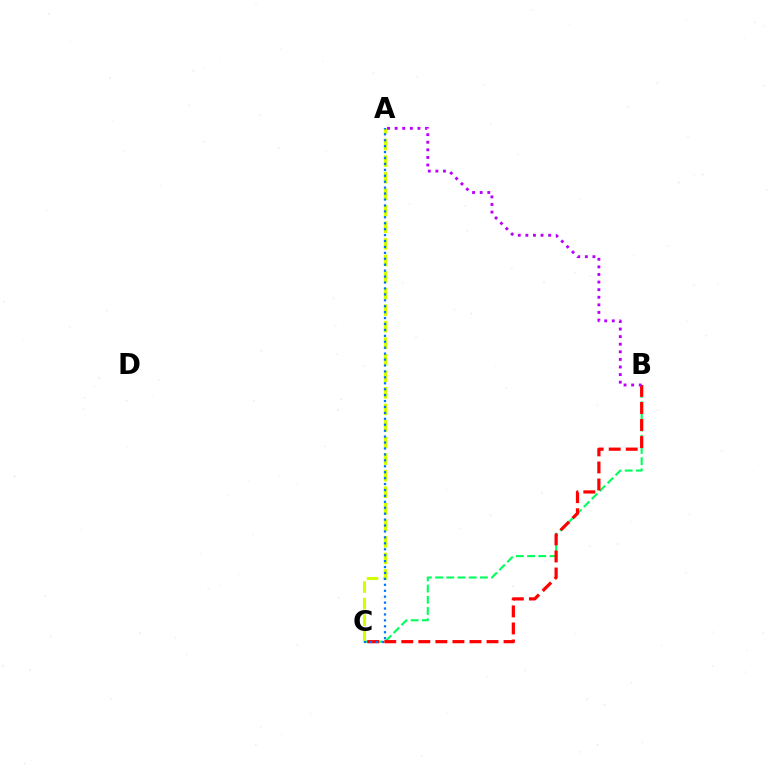{('B', 'C'): [{'color': '#00ff5c', 'line_style': 'dashed', 'thickness': 1.52}, {'color': '#ff0000', 'line_style': 'dashed', 'thickness': 2.31}], ('A', 'C'): [{'color': '#d1ff00', 'line_style': 'dashed', 'thickness': 2.25}, {'color': '#0074ff', 'line_style': 'dotted', 'thickness': 1.61}], ('A', 'B'): [{'color': '#b900ff', 'line_style': 'dotted', 'thickness': 2.06}]}